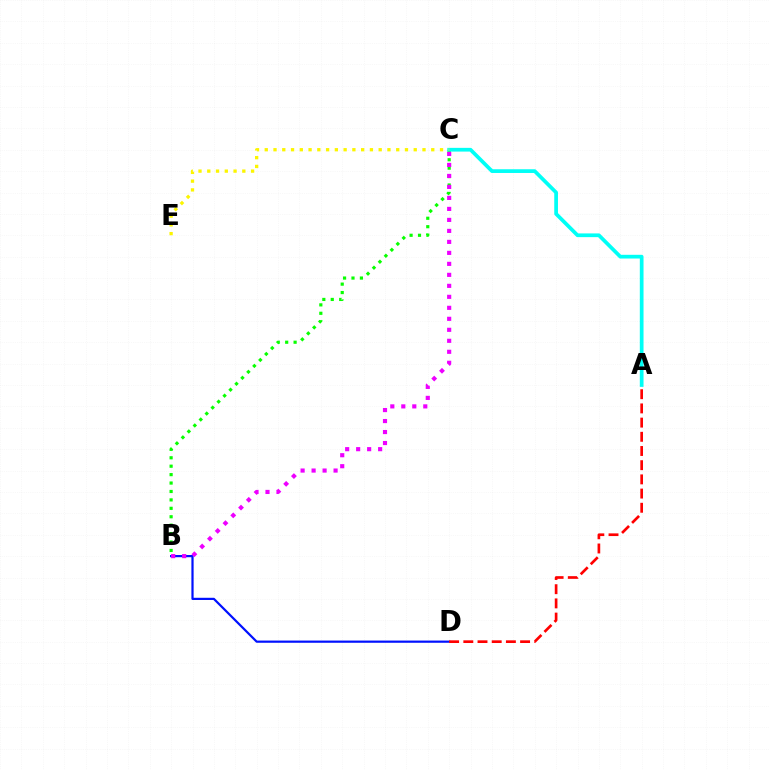{('B', 'D'): [{'color': '#0010ff', 'line_style': 'solid', 'thickness': 1.59}], ('B', 'C'): [{'color': '#08ff00', 'line_style': 'dotted', 'thickness': 2.29}, {'color': '#ee00ff', 'line_style': 'dotted', 'thickness': 2.99}], ('A', 'C'): [{'color': '#00fff6', 'line_style': 'solid', 'thickness': 2.68}], ('C', 'E'): [{'color': '#fcf500', 'line_style': 'dotted', 'thickness': 2.38}], ('A', 'D'): [{'color': '#ff0000', 'line_style': 'dashed', 'thickness': 1.93}]}